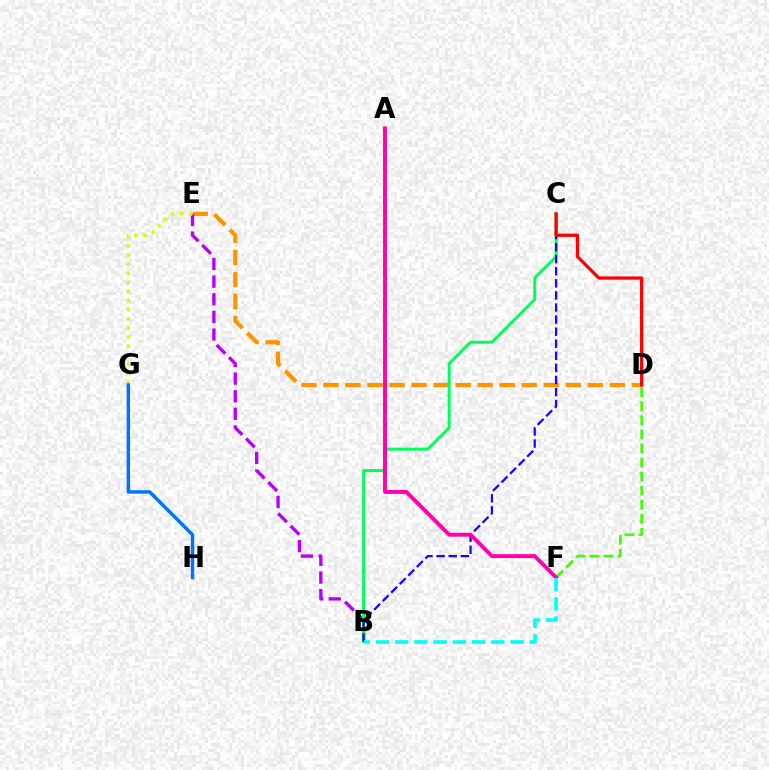{('D', 'E'): [{'color': '#ff9400', 'line_style': 'dashed', 'thickness': 2.99}], ('B', 'E'): [{'color': '#b900ff', 'line_style': 'dashed', 'thickness': 2.4}], ('B', 'C'): [{'color': '#00ff5c', 'line_style': 'solid', 'thickness': 2.14}, {'color': '#2500ff', 'line_style': 'dashed', 'thickness': 1.64}], ('C', 'D'): [{'color': '#ff0000', 'line_style': 'solid', 'thickness': 2.36}], ('E', 'G'): [{'color': '#d1ff00', 'line_style': 'dotted', 'thickness': 2.47}], ('D', 'F'): [{'color': '#3dff00', 'line_style': 'dashed', 'thickness': 1.91}], ('G', 'H'): [{'color': '#0074ff', 'line_style': 'solid', 'thickness': 2.46}], ('A', 'F'): [{'color': '#ff00ac', 'line_style': 'solid', 'thickness': 2.8}], ('B', 'F'): [{'color': '#00fff6', 'line_style': 'dashed', 'thickness': 2.61}]}